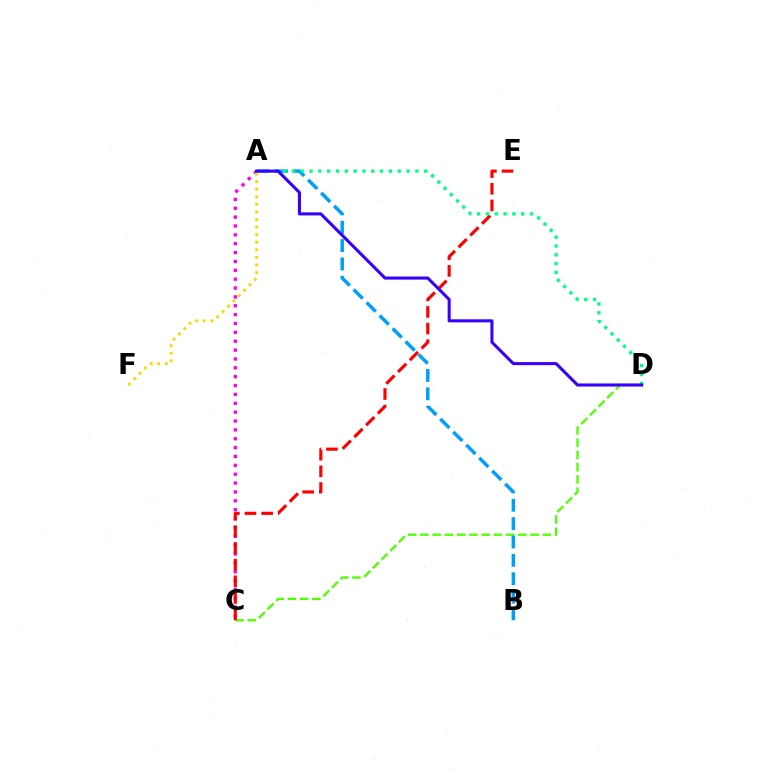{('C', 'D'): [{'color': '#4fff00', 'line_style': 'dashed', 'thickness': 1.66}], ('A', 'C'): [{'color': '#ff00ed', 'line_style': 'dotted', 'thickness': 2.41}], ('C', 'E'): [{'color': '#ff0000', 'line_style': 'dashed', 'thickness': 2.26}], ('A', 'B'): [{'color': '#009eff', 'line_style': 'dashed', 'thickness': 2.49}], ('A', 'D'): [{'color': '#00ff86', 'line_style': 'dotted', 'thickness': 2.4}, {'color': '#3700ff', 'line_style': 'solid', 'thickness': 2.21}], ('A', 'F'): [{'color': '#ffd500', 'line_style': 'dotted', 'thickness': 2.06}]}